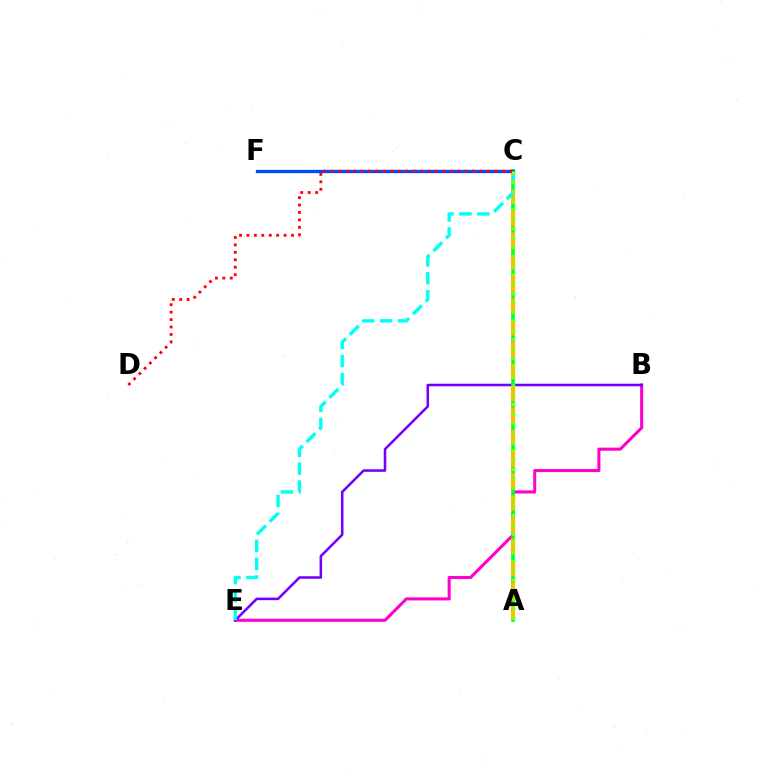{('B', 'E'): [{'color': '#ff00cf', 'line_style': 'solid', 'thickness': 2.21}, {'color': '#7200ff', 'line_style': 'solid', 'thickness': 1.84}], ('A', 'C'): [{'color': '#00ff39', 'line_style': 'solid', 'thickness': 2.64}, {'color': '#ffbd00', 'line_style': 'dashed', 'thickness': 2.97}, {'color': '#84ff00', 'line_style': 'dotted', 'thickness': 2.52}], ('C', 'F'): [{'color': '#004bff', 'line_style': 'solid', 'thickness': 2.38}], ('C', 'E'): [{'color': '#00fff6', 'line_style': 'dashed', 'thickness': 2.43}], ('C', 'D'): [{'color': '#ff0000', 'line_style': 'dotted', 'thickness': 2.02}]}